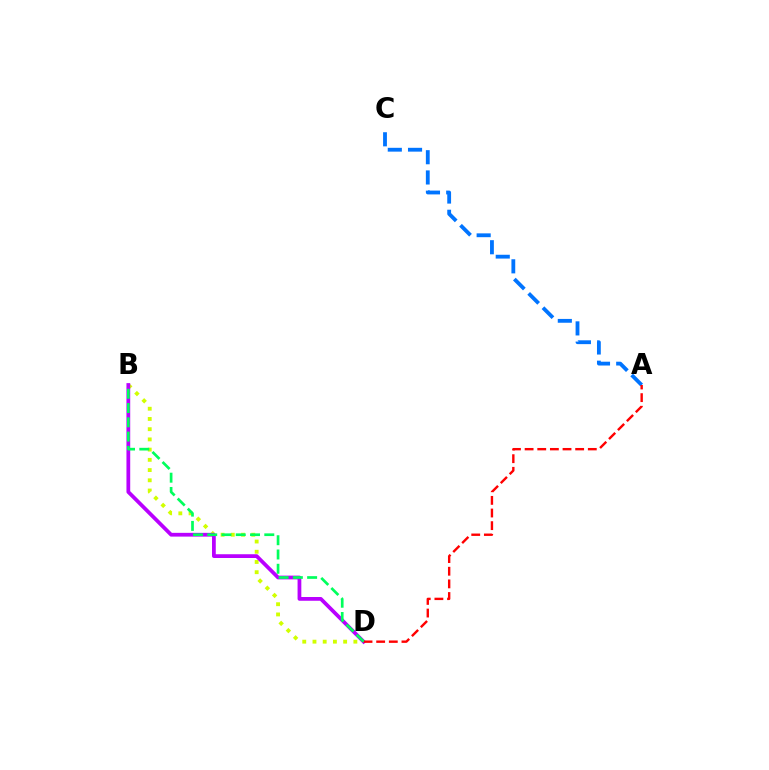{('A', 'C'): [{'color': '#0074ff', 'line_style': 'dashed', 'thickness': 2.75}], ('B', 'D'): [{'color': '#d1ff00', 'line_style': 'dotted', 'thickness': 2.78}, {'color': '#b900ff', 'line_style': 'solid', 'thickness': 2.7}, {'color': '#00ff5c', 'line_style': 'dashed', 'thickness': 1.94}], ('A', 'D'): [{'color': '#ff0000', 'line_style': 'dashed', 'thickness': 1.72}]}